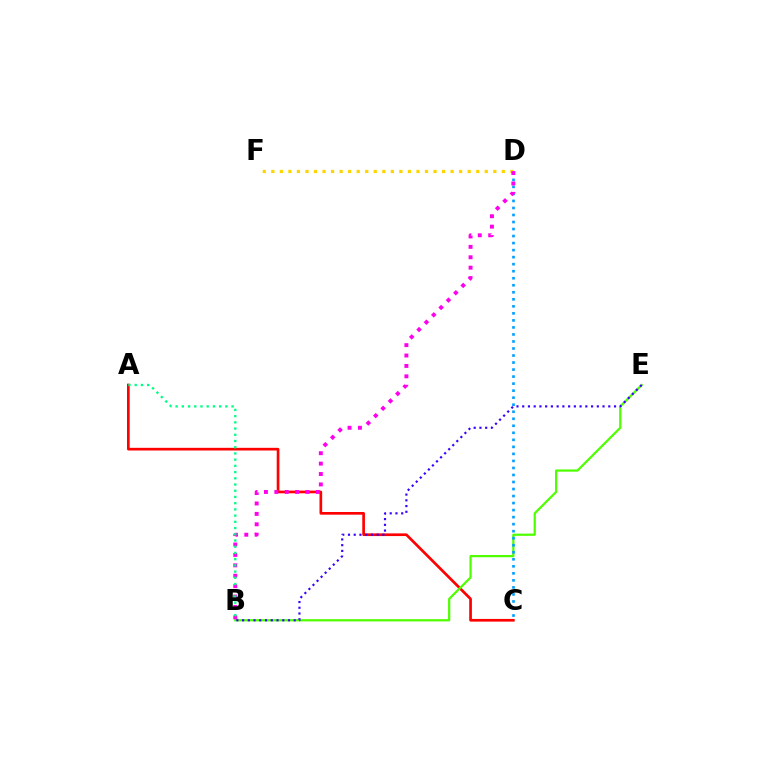{('A', 'C'): [{'color': '#ff0000', 'line_style': 'solid', 'thickness': 1.93}], ('B', 'E'): [{'color': '#4fff00', 'line_style': 'solid', 'thickness': 1.61}, {'color': '#3700ff', 'line_style': 'dotted', 'thickness': 1.56}], ('C', 'D'): [{'color': '#009eff', 'line_style': 'dotted', 'thickness': 1.91}], ('D', 'F'): [{'color': '#ffd500', 'line_style': 'dotted', 'thickness': 2.32}], ('B', 'D'): [{'color': '#ff00ed', 'line_style': 'dotted', 'thickness': 2.83}], ('A', 'B'): [{'color': '#00ff86', 'line_style': 'dotted', 'thickness': 1.69}]}